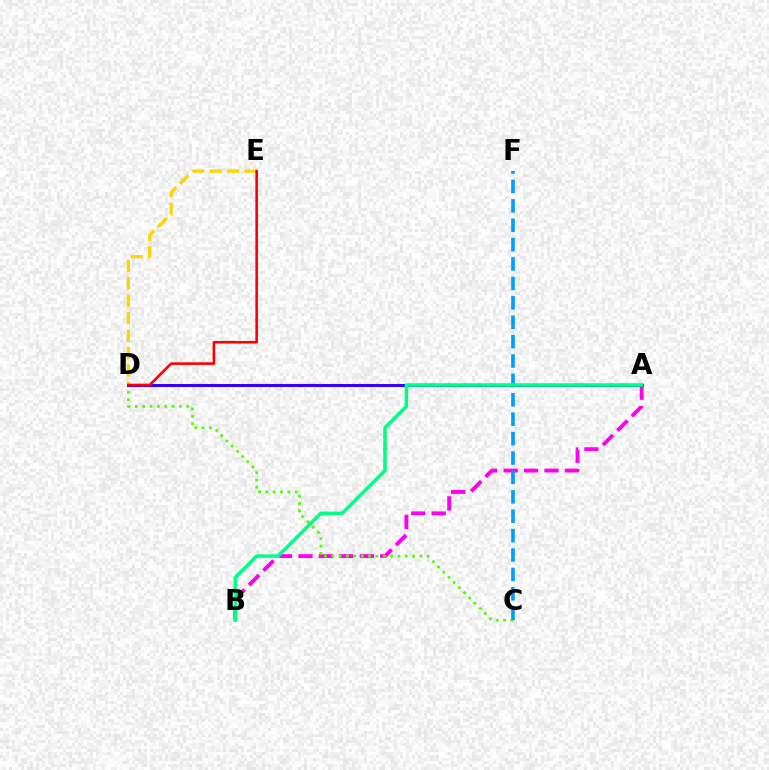{('A', 'B'): [{'color': '#ff00ed', 'line_style': 'dashed', 'thickness': 2.78}, {'color': '#00ff86', 'line_style': 'solid', 'thickness': 2.54}], ('C', 'D'): [{'color': '#4fff00', 'line_style': 'dotted', 'thickness': 2.0}], ('D', 'E'): [{'color': '#ffd500', 'line_style': 'dashed', 'thickness': 2.37}, {'color': '#ff0000', 'line_style': 'solid', 'thickness': 1.87}], ('C', 'F'): [{'color': '#009eff', 'line_style': 'dashed', 'thickness': 2.64}], ('A', 'D'): [{'color': '#3700ff', 'line_style': 'solid', 'thickness': 2.19}]}